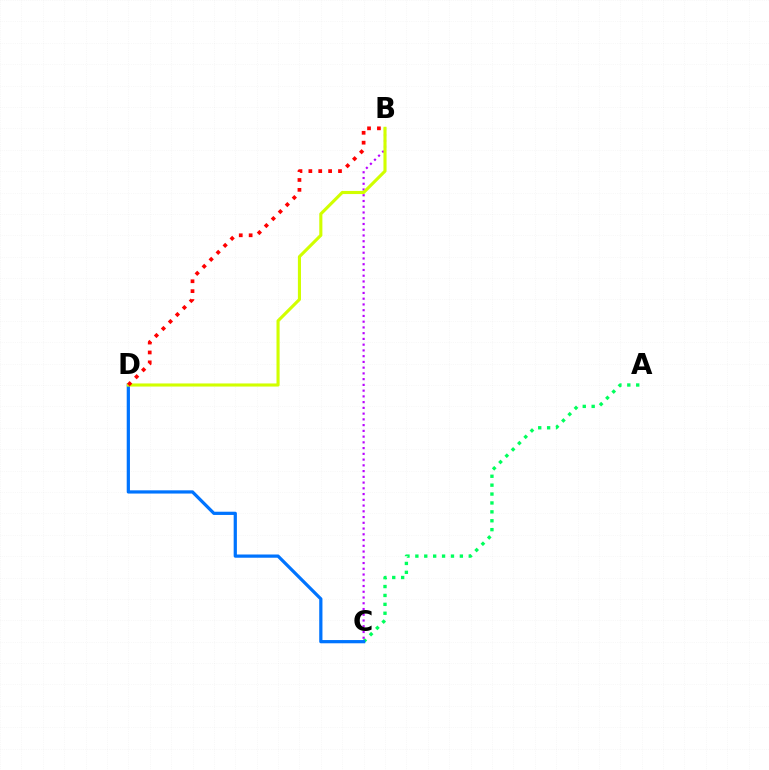{('A', 'C'): [{'color': '#00ff5c', 'line_style': 'dotted', 'thickness': 2.42}], ('C', 'D'): [{'color': '#0074ff', 'line_style': 'solid', 'thickness': 2.33}], ('B', 'C'): [{'color': '#b900ff', 'line_style': 'dotted', 'thickness': 1.56}], ('B', 'D'): [{'color': '#d1ff00', 'line_style': 'solid', 'thickness': 2.24}, {'color': '#ff0000', 'line_style': 'dotted', 'thickness': 2.68}]}